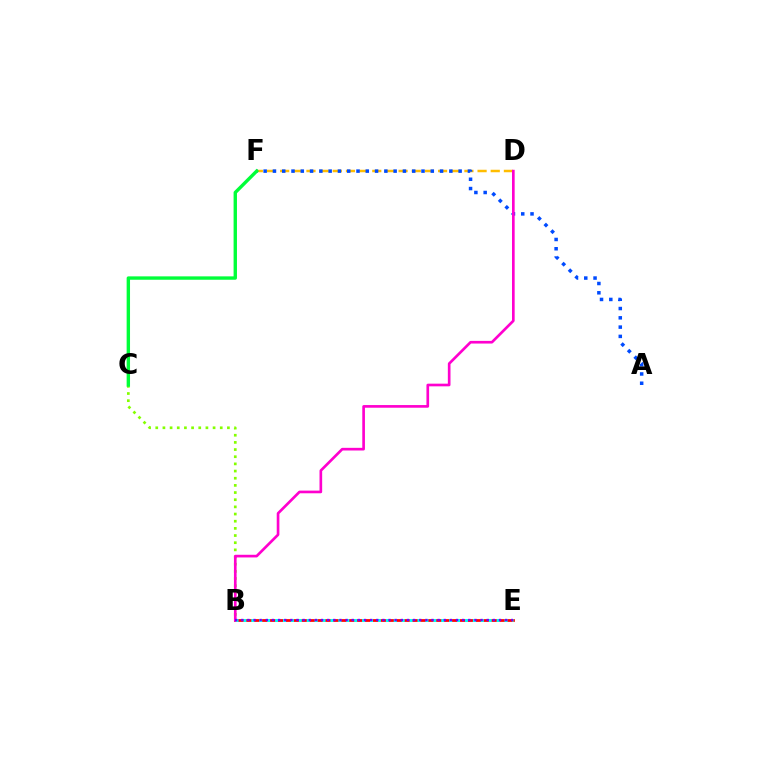{('D', 'F'): [{'color': '#ffbd00', 'line_style': 'dashed', 'thickness': 1.79}], ('B', 'E'): [{'color': '#ff0000', 'line_style': 'solid', 'thickness': 1.98}, {'color': '#00fff6', 'line_style': 'dotted', 'thickness': 2.15}, {'color': '#7200ff', 'line_style': 'dotted', 'thickness': 1.67}], ('B', 'C'): [{'color': '#84ff00', 'line_style': 'dotted', 'thickness': 1.95}], ('A', 'F'): [{'color': '#004bff', 'line_style': 'dotted', 'thickness': 2.52}], ('B', 'D'): [{'color': '#ff00cf', 'line_style': 'solid', 'thickness': 1.92}], ('C', 'F'): [{'color': '#00ff39', 'line_style': 'solid', 'thickness': 2.44}]}